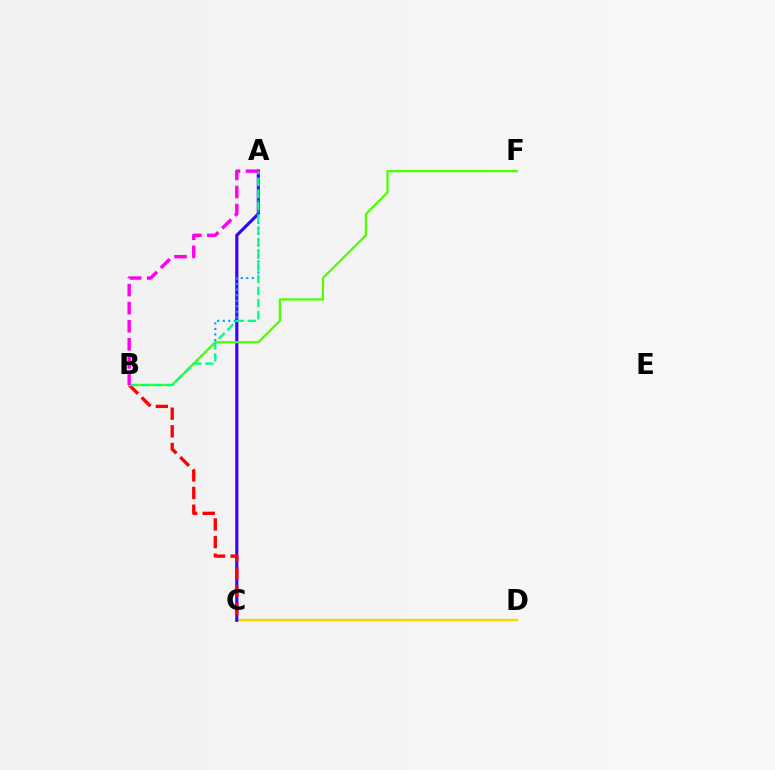{('C', 'D'): [{'color': '#ffd500', 'line_style': 'solid', 'thickness': 1.75}], ('A', 'C'): [{'color': '#3700ff', 'line_style': 'solid', 'thickness': 2.25}], ('A', 'B'): [{'color': '#009eff', 'line_style': 'dotted', 'thickness': 1.5}, {'color': '#00ff86', 'line_style': 'dashed', 'thickness': 1.65}, {'color': '#ff00ed', 'line_style': 'dashed', 'thickness': 2.45}], ('B', 'C'): [{'color': '#ff0000', 'line_style': 'dashed', 'thickness': 2.4}], ('B', 'F'): [{'color': '#4fff00', 'line_style': 'solid', 'thickness': 1.64}]}